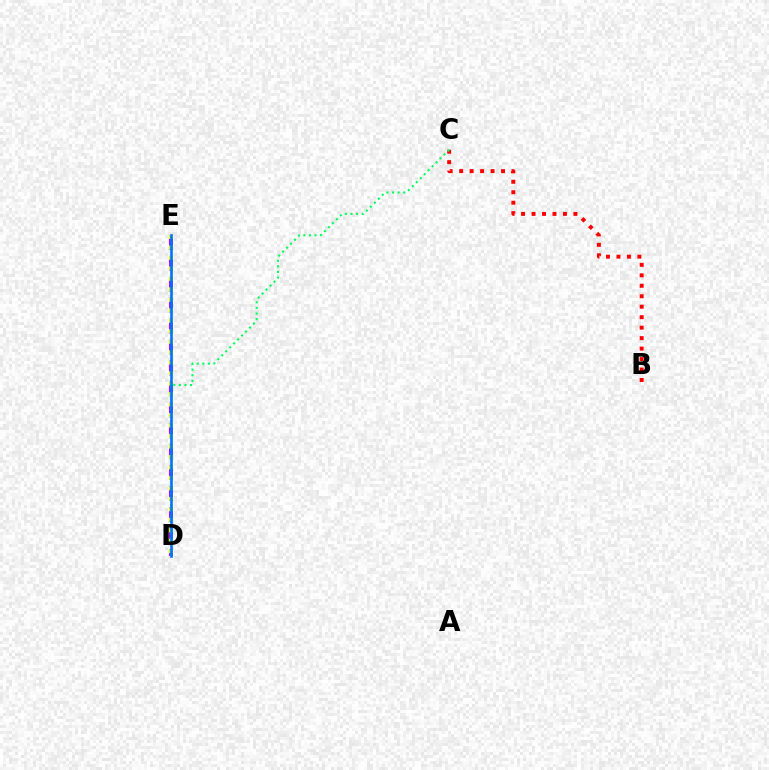{('B', 'C'): [{'color': '#ff0000', 'line_style': 'dotted', 'thickness': 2.84}], ('D', 'E'): [{'color': '#b900ff', 'line_style': 'dashed', 'thickness': 2.85}, {'color': '#d1ff00', 'line_style': 'dotted', 'thickness': 2.85}, {'color': '#0074ff', 'line_style': 'solid', 'thickness': 1.89}], ('C', 'D'): [{'color': '#00ff5c', 'line_style': 'dotted', 'thickness': 1.52}]}